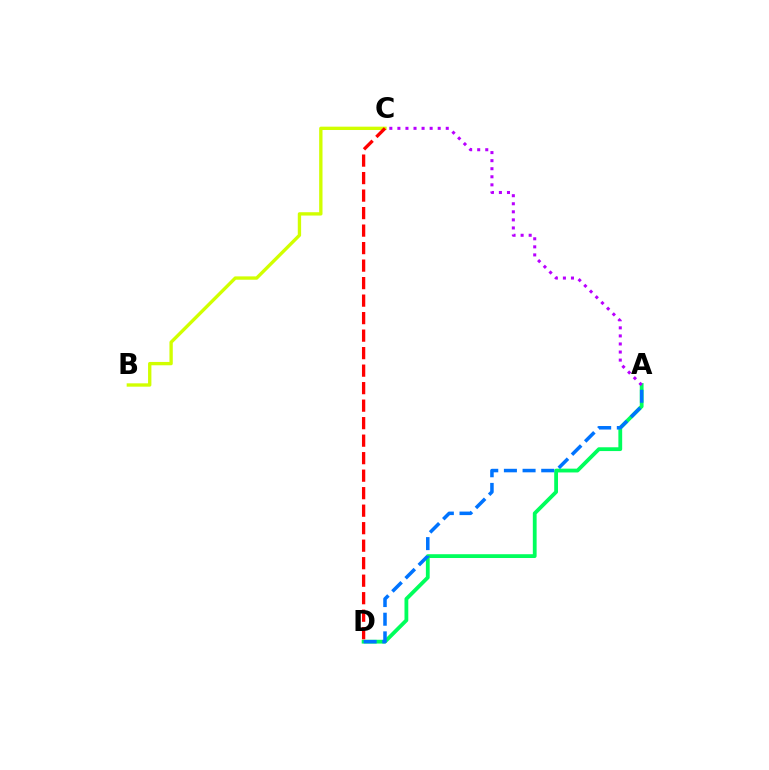{('B', 'C'): [{'color': '#d1ff00', 'line_style': 'solid', 'thickness': 2.41}], ('A', 'D'): [{'color': '#00ff5c', 'line_style': 'solid', 'thickness': 2.73}, {'color': '#0074ff', 'line_style': 'dashed', 'thickness': 2.54}], ('A', 'C'): [{'color': '#b900ff', 'line_style': 'dotted', 'thickness': 2.19}], ('C', 'D'): [{'color': '#ff0000', 'line_style': 'dashed', 'thickness': 2.38}]}